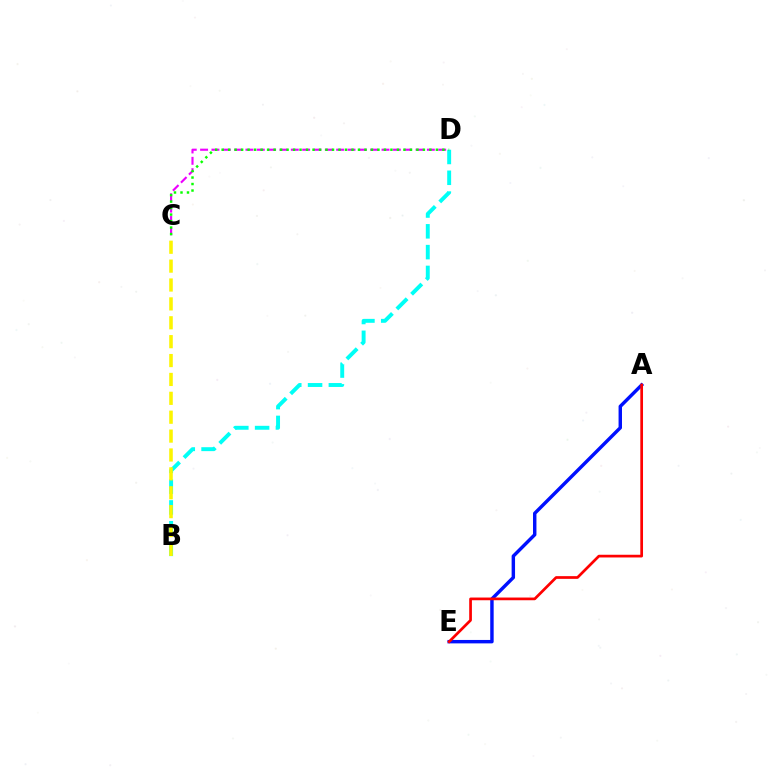{('B', 'D'): [{'color': '#00fff6', 'line_style': 'dashed', 'thickness': 2.83}], ('A', 'E'): [{'color': '#0010ff', 'line_style': 'solid', 'thickness': 2.47}, {'color': '#ff0000', 'line_style': 'solid', 'thickness': 1.95}], ('C', 'D'): [{'color': '#ee00ff', 'line_style': 'dashed', 'thickness': 1.54}, {'color': '#08ff00', 'line_style': 'dotted', 'thickness': 1.76}], ('B', 'C'): [{'color': '#fcf500', 'line_style': 'dashed', 'thickness': 2.57}]}